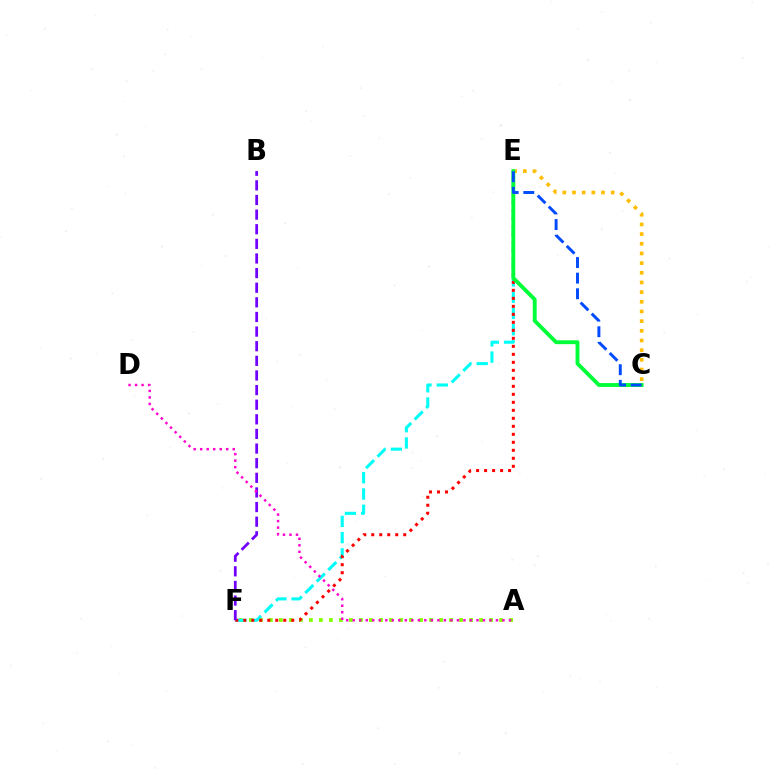{('A', 'F'): [{'color': '#84ff00', 'line_style': 'dotted', 'thickness': 2.72}], ('E', 'F'): [{'color': '#00fff6', 'line_style': 'dashed', 'thickness': 2.21}, {'color': '#ff0000', 'line_style': 'dotted', 'thickness': 2.17}], ('C', 'E'): [{'color': '#ffbd00', 'line_style': 'dotted', 'thickness': 2.63}, {'color': '#00ff39', 'line_style': 'solid', 'thickness': 2.79}, {'color': '#004bff', 'line_style': 'dashed', 'thickness': 2.12}], ('B', 'F'): [{'color': '#7200ff', 'line_style': 'dashed', 'thickness': 1.99}], ('A', 'D'): [{'color': '#ff00cf', 'line_style': 'dotted', 'thickness': 1.77}]}